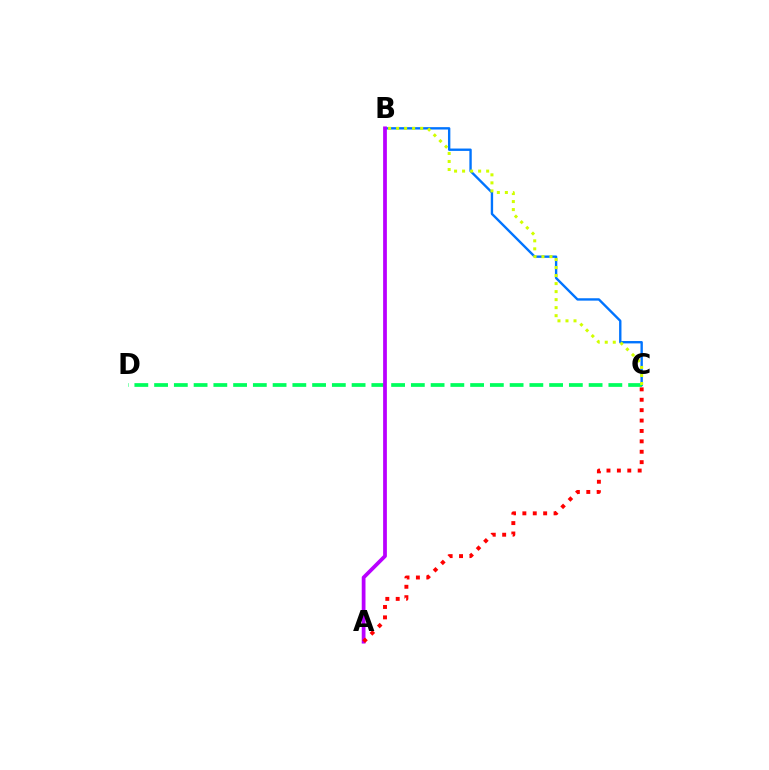{('B', 'C'): [{'color': '#0074ff', 'line_style': 'solid', 'thickness': 1.71}, {'color': '#d1ff00', 'line_style': 'dotted', 'thickness': 2.18}], ('C', 'D'): [{'color': '#00ff5c', 'line_style': 'dashed', 'thickness': 2.68}], ('A', 'B'): [{'color': '#b900ff', 'line_style': 'solid', 'thickness': 2.7}], ('A', 'C'): [{'color': '#ff0000', 'line_style': 'dotted', 'thickness': 2.82}]}